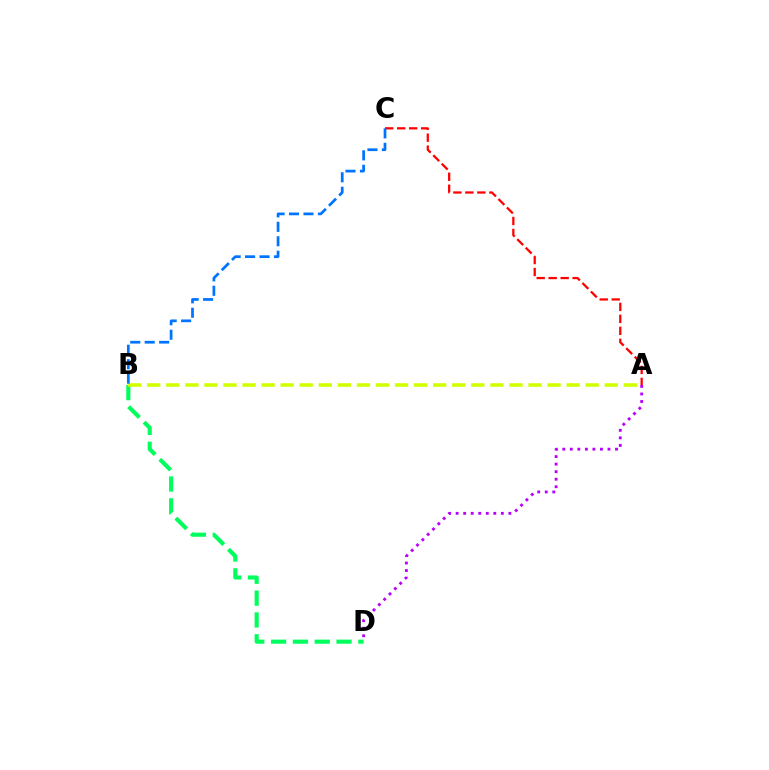{('B', 'D'): [{'color': '#00ff5c', 'line_style': 'dashed', 'thickness': 2.96}], ('A', 'C'): [{'color': '#ff0000', 'line_style': 'dashed', 'thickness': 1.63}], ('A', 'B'): [{'color': '#d1ff00', 'line_style': 'dashed', 'thickness': 2.59}], ('A', 'D'): [{'color': '#b900ff', 'line_style': 'dotted', 'thickness': 2.05}], ('B', 'C'): [{'color': '#0074ff', 'line_style': 'dashed', 'thickness': 1.96}]}